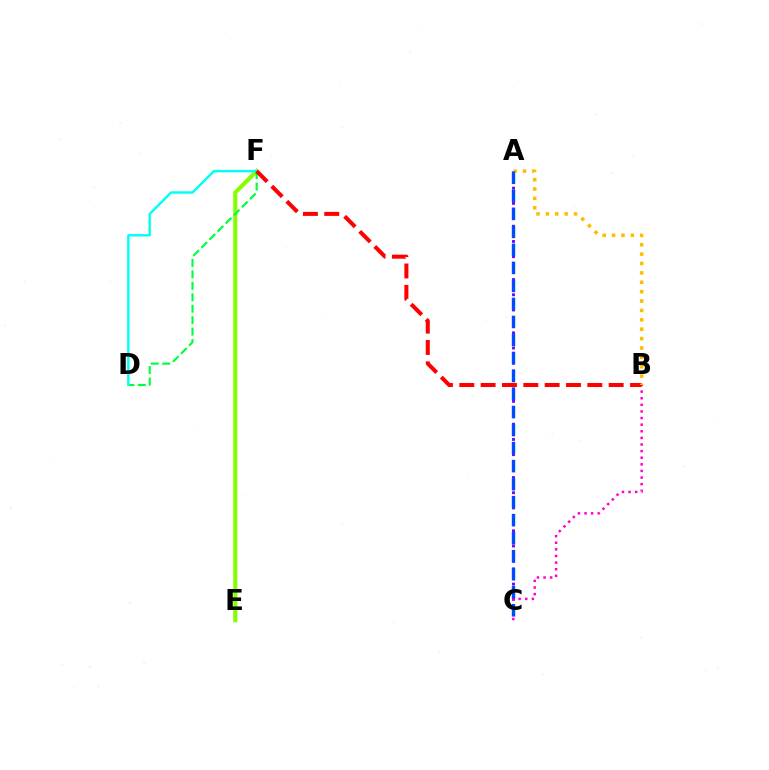{('E', 'F'): [{'color': '#84ff00', 'line_style': 'solid', 'thickness': 2.96}], ('A', 'C'): [{'color': '#7200ff', 'line_style': 'dotted', 'thickness': 2.07}, {'color': '#004bff', 'line_style': 'dashed', 'thickness': 2.45}], ('B', 'C'): [{'color': '#ff00cf', 'line_style': 'dotted', 'thickness': 1.8}], ('D', 'F'): [{'color': '#00ff39', 'line_style': 'dashed', 'thickness': 1.55}, {'color': '#00fff6', 'line_style': 'solid', 'thickness': 1.74}], ('B', 'F'): [{'color': '#ff0000', 'line_style': 'dashed', 'thickness': 2.9}], ('A', 'B'): [{'color': '#ffbd00', 'line_style': 'dotted', 'thickness': 2.55}]}